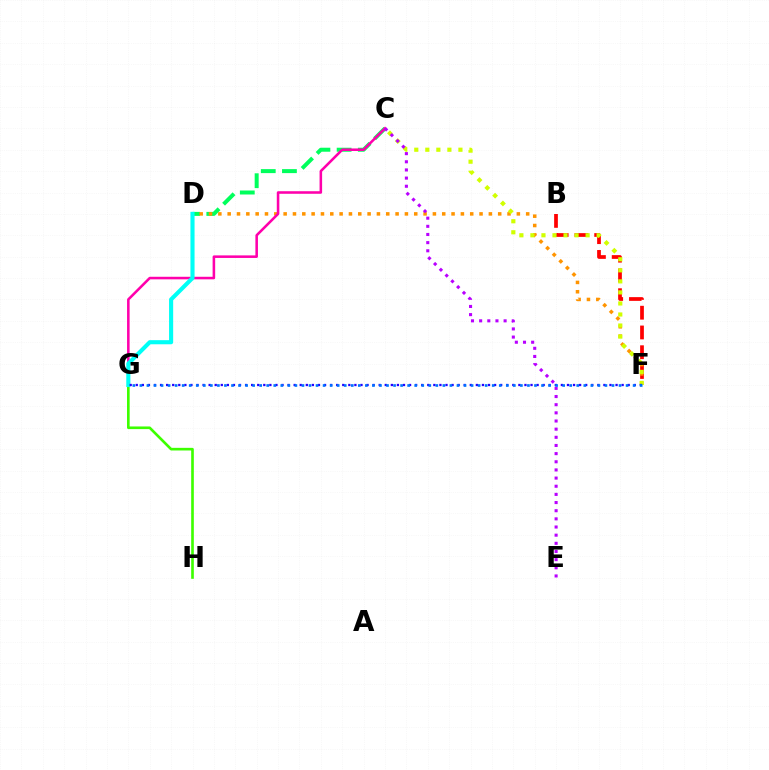{('C', 'D'): [{'color': '#00ff5c', 'line_style': 'dashed', 'thickness': 2.88}], ('G', 'H'): [{'color': '#3dff00', 'line_style': 'solid', 'thickness': 1.9}], ('B', 'F'): [{'color': '#ff0000', 'line_style': 'dashed', 'thickness': 2.68}], ('D', 'F'): [{'color': '#ff9400', 'line_style': 'dotted', 'thickness': 2.53}], ('C', 'G'): [{'color': '#ff00ac', 'line_style': 'solid', 'thickness': 1.84}], ('C', 'F'): [{'color': '#d1ff00', 'line_style': 'dotted', 'thickness': 3.0}], ('D', 'G'): [{'color': '#00fff6', 'line_style': 'solid', 'thickness': 2.96}], ('C', 'E'): [{'color': '#b900ff', 'line_style': 'dotted', 'thickness': 2.22}], ('F', 'G'): [{'color': '#2500ff', 'line_style': 'dotted', 'thickness': 1.65}, {'color': '#0074ff', 'line_style': 'dotted', 'thickness': 1.91}]}